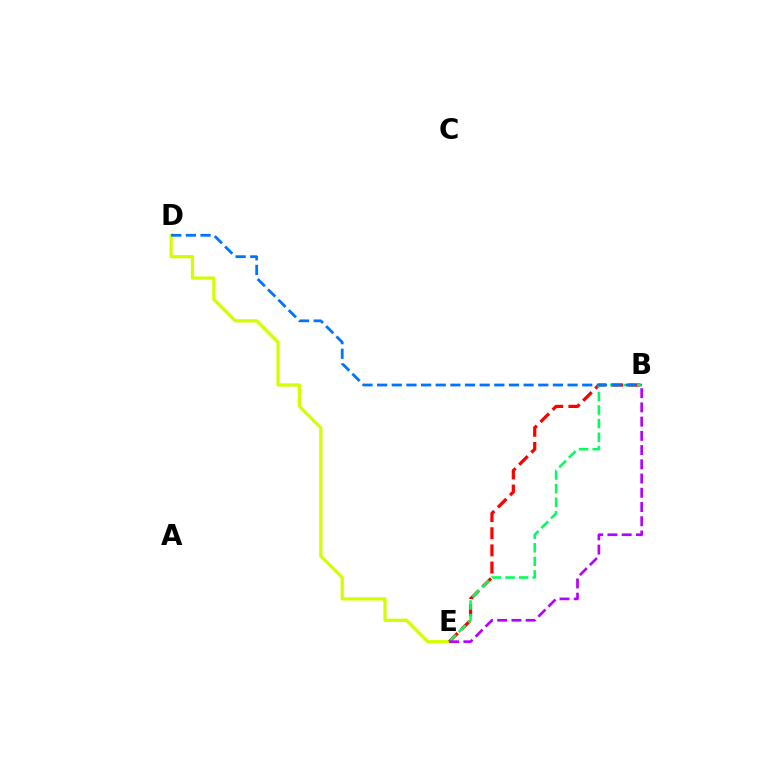{('D', 'E'): [{'color': '#d1ff00', 'line_style': 'solid', 'thickness': 2.33}], ('B', 'E'): [{'color': '#ff0000', 'line_style': 'dashed', 'thickness': 2.33}, {'color': '#00ff5c', 'line_style': 'dashed', 'thickness': 1.85}, {'color': '#b900ff', 'line_style': 'dashed', 'thickness': 1.93}], ('B', 'D'): [{'color': '#0074ff', 'line_style': 'dashed', 'thickness': 1.99}]}